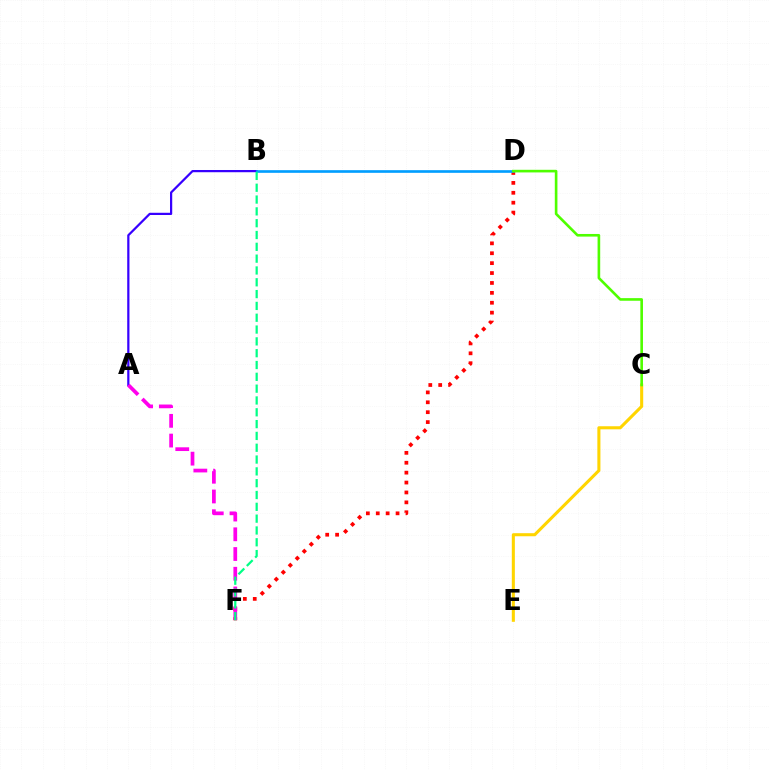{('A', 'B'): [{'color': '#3700ff', 'line_style': 'solid', 'thickness': 1.6}], ('C', 'E'): [{'color': '#ffd500', 'line_style': 'solid', 'thickness': 2.21}], ('D', 'F'): [{'color': '#ff0000', 'line_style': 'dotted', 'thickness': 2.69}], ('A', 'F'): [{'color': '#ff00ed', 'line_style': 'dashed', 'thickness': 2.68}], ('B', 'D'): [{'color': '#009eff', 'line_style': 'solid', 'thickness': 1.91}], ('B', 'F'): [{'color': '#00ff86', 'line_style': 'dashed', 'thickness': 1.61}], ('C', 'D'): [{'color': '#4fff00', 'line_style': 'solid', 'thickness': 1.89}]}